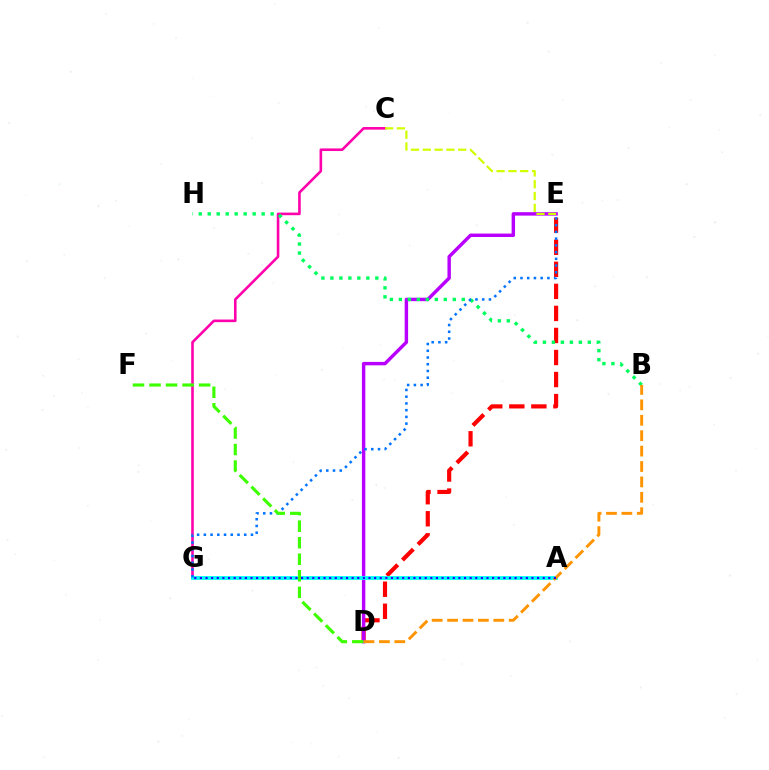{('D', 'E'): [{'color': '#ff0000', 'line_style': 'dashed', 'thickness': 2.99}, {'color': '#b900ff', 'line_style': 'solid', 'thickness': 2.47}], ('C', 'G'): [{'color': '#ff00ac', 'line_style': 'solid', 'thickness': 1.87}], ('B', 'H'): [{'color': '#00ff5c', 'line_style': 'dotted', 'thickness': 2.44}], ('A', 'G'): [{'color': '#00fff6', 'line_style': 'solid', 'thickness': 2.75}, {'color': '#2500ff', 'line_style': 'dotted', 'thickness': 1.53}], ('E', 'G'): [{'color': '#0074ff', 'line_style': 'dotted', 'thickness': 1.83}], ('C', 'E'): [{'color': '#d1ff00', 'line_style': 'dashed', 'thickness': 1.6}], ('D', 'F'): [{'color': '#3dff00', 'line_style': 'dashed', 'thickness': 2.25}], ('B', 'D'): [{'color': '#ff9400', 'line_style': 'dashed', 'thickness': 2.09}]}